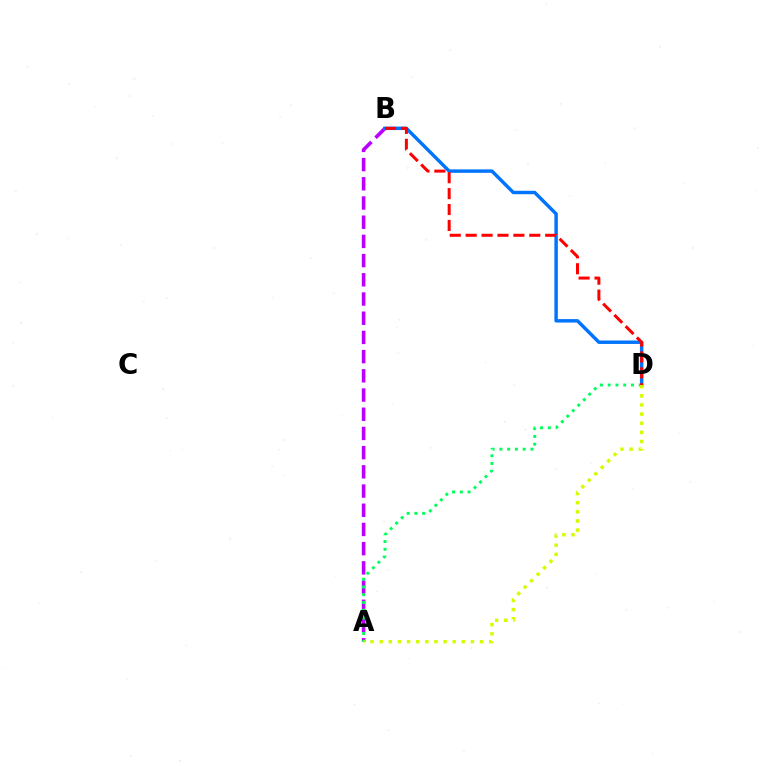{('A', 'B'): [{'color': '#b900ff', 'line_style': 'dashed', 'thickness': 2.61}], ('A', 'D'): [{'color': '#00ff5c', 'line_style': 'dotted', 'thickness': 2.11}, {'color': '#d1ff00', 'line_style': 'dotted', 'thickness': 2.48}], ('B', 'D'): [{'color': '#0074ff', 'line_style': 'solid', 'thickness': 2.48}, {'color': '#ff0000', 'line_style': 'dashed', 'thickness': 2.16}]}